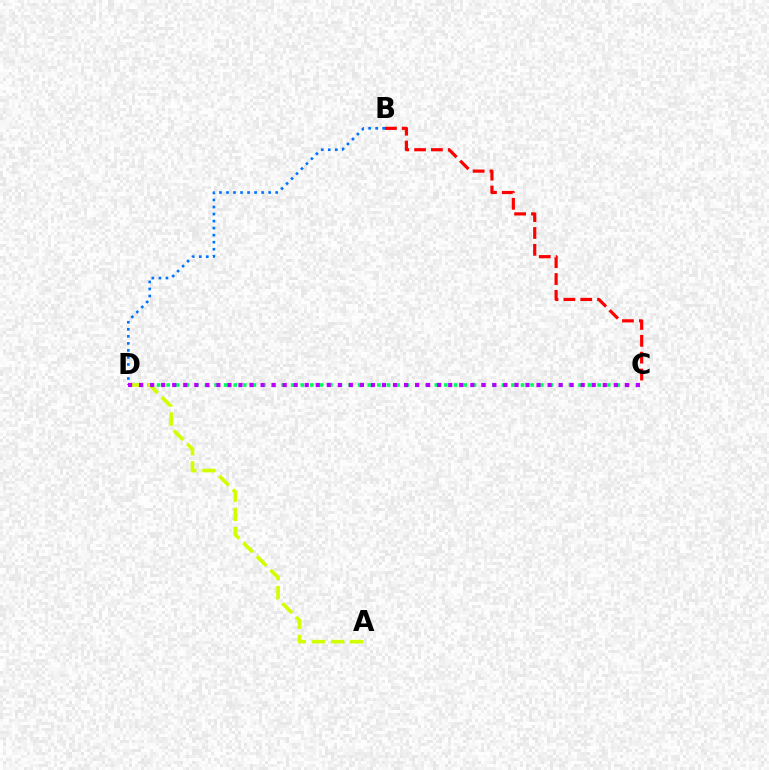{('B', 'D'): [{'color': '#0074ff', 'line_style': 'dotted', 'thickness': 1.91}], ('C', 'D'): [{'color': '#00ff5c', 'line_style': 'dotted', 'thickness': 2.6}, {'color': '#b900ff', 'line_style': 'dotted', 'thickness': 3.0}], ('A', 'D'): [{'color': '#d1ff00', 'line_style': 'dashed', 'thickness': 2.61}], ('B', 'C'): [{'color': '#ff0000', 'line_style': 'dashed', 'thickness': 2.29}]}